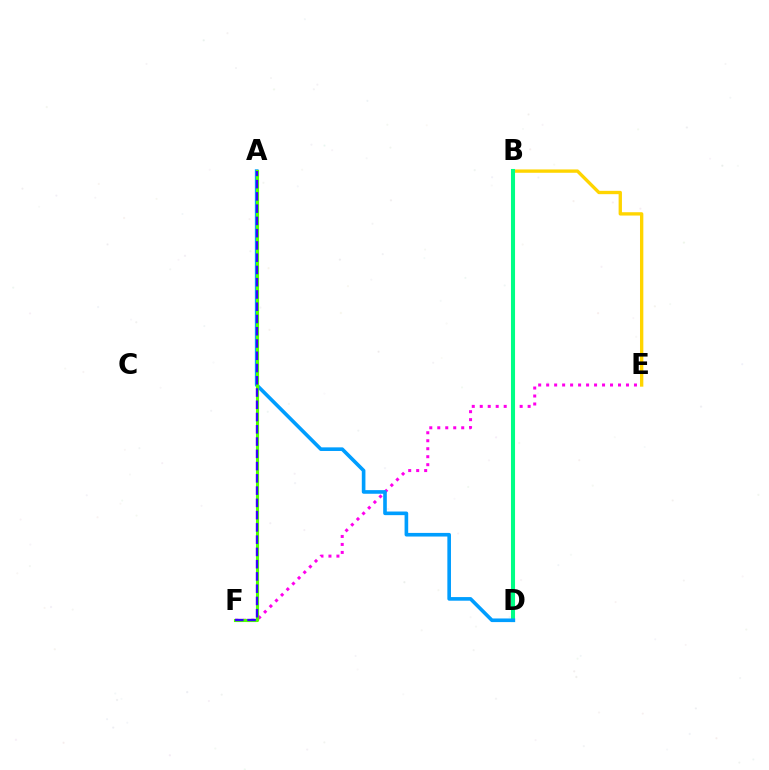{('B', 'D'): [{'color': '#ff0000', 'line_style': 'dotted', 'thickness': 2.71}, {'color': '#00ff86', 'line_style': 'solid', 'thickness': 2.93}], ('E', 'F'): [{'color': '#ff00ed', 'line_style': 'dotted', 'thickness': 2.17}], ('B', 'E'): [{'color': '#ffd500', 'line_style': 'solid', 'thickness': 2.4}], ('A', 'D'): [{'color': '#009eff', 'line_style': 'solid', 'thickness': 2.61}], ('A', 'F'): [{'color': '#4fff00', 'line_style': 'solid', 'thickness': 2.24}, {'color': '#3700ff', 'line_style': 'dashed', 'thickness': 1.67}]}